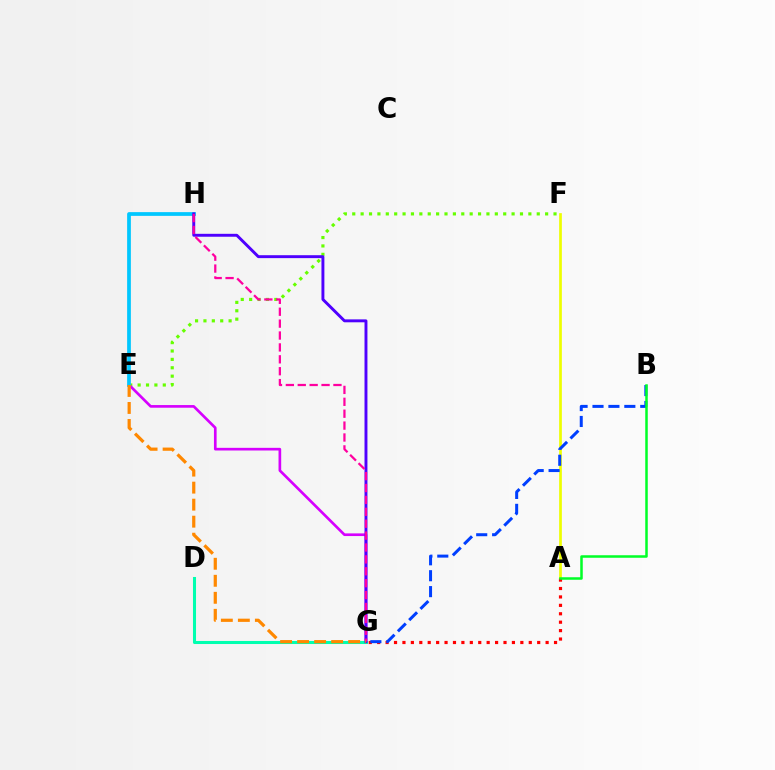{('E', 'F'): [{'color': '#66ff00', 'line_style': 'dotted', 'thickness': 2.28}], ('A', 'F'): [{'color': '#eeff00', 'line_style': 'solid', 'thickness': 1.95}], ('E', 'G'): [{'color': '#d600ff', 'line_style': 'solid', 'thickness': 1.92}, {'color': '#ff8800', 'line_style': 'dashed', 'thickness': 2.31}], ('E', 'H'): [{'color': '#00c7ff', 'line_style': 'solid', 'thickness': 2.69}], ('D', 'G'): [{'color': '#00ffaf', 'line_style': 'solid', 'thickness': 2.19}], ('A', 'G'): [{'color': '#ff0000', 'line_style': 'dotted', 'thickness': 2.29}], ('G', 'H'): [{'color': '#4f00ff', 'line_style': 'solid', 'thickness': 2.11}, {'color': '#ff00a0', 'line_style': 'dashed', 'thickness': 1.62}], ('B', 'G'): [{'color': '#003fff', 'line_style': 'dashed', 'thickness': 2.16}], ('A', 'B'): [{'color': '#00ff27', 'line_style': 'solid', 'thickness': 1.81}]}